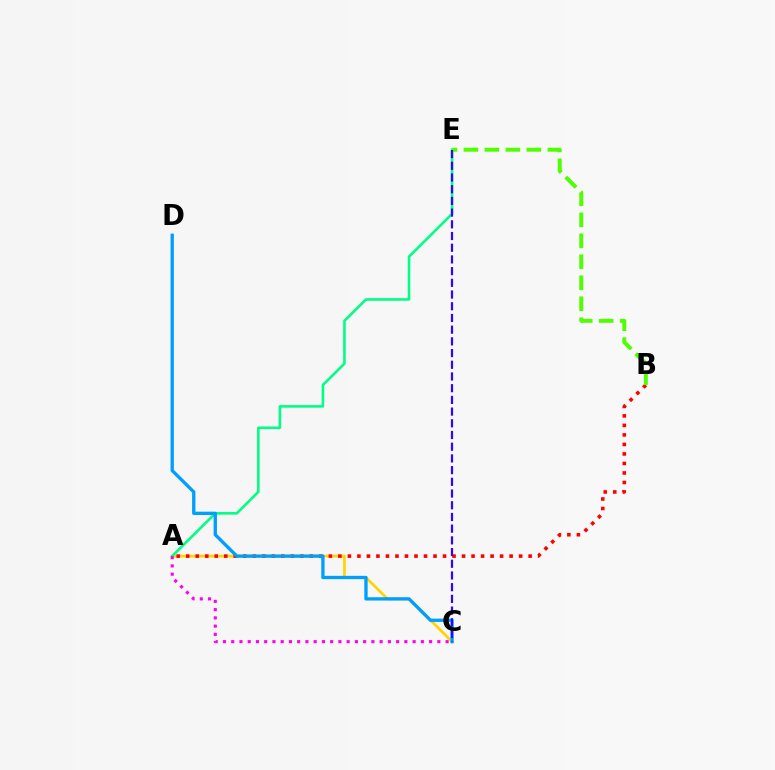{('A', 'C'): [{'color': '#ffd500', 'line_style': 'solid', 'thickness': 1.96}, {'color': '#ff00ed', 'line_style': 'dotted', 'thickness': 2.24}], ('A', 'B'): [{'color': '#ff0000', 'line_style': 'dotted', 'thickness': 2.58}], ('A', 'E'): [{'color': '#00ff86', 'line_style': 'solid', 'thickness': 1.88}], ('B', 'E'): [{'color': '#4fff00', 'line_style': 'dashed', 'thickness': 2.85}], ('C', 'D'): [{'color': '#009eff', 'line_style': 'solid', 'thickness': 2.38}], ('C', 'E'): [{'color': '#3700ff', 'line_style': 'dashed', 'thickness': 1.59}]}